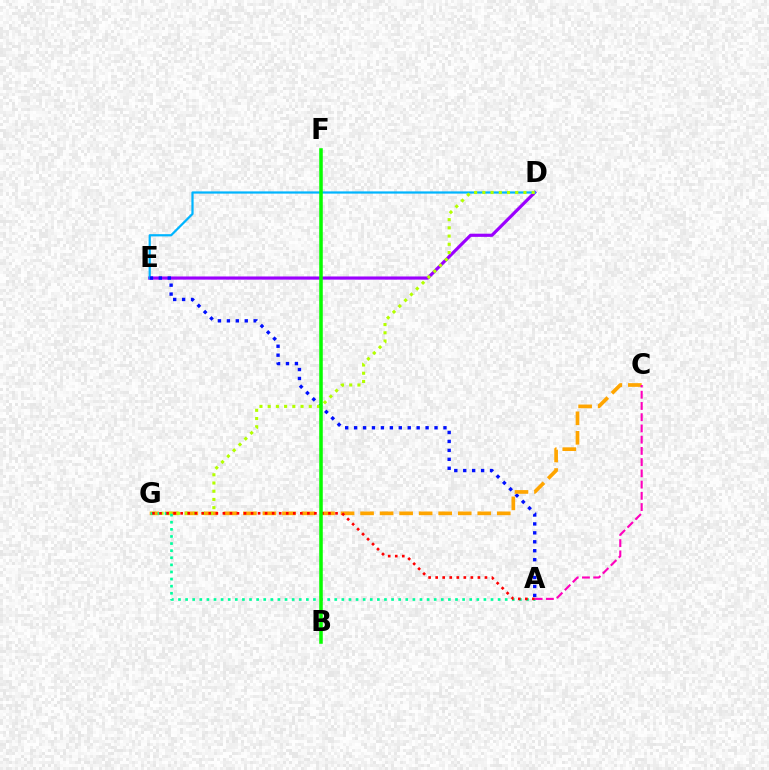{('D', 'E'): [{'color': '#9b00ff', 'line_style': 'solid', 'thickness': 2.28}, {'color': '#00b5ff', 'line_style': 'solid', 'thickness': 1.6}], ('A', 'E'): [{'color': '#0010ff', 'line_style': 'dotted', 'thickness': 2.43}], ('C', 'G'): [{'color': '#ffa500', 'line_style': 'dashed', 'thickness': 2.65}], ('D', 'G'): [{'color': '#b3ff00', 'line_style': 'dotted', 'thickness': 2.23}], ('A', 'G'): [{'color': '#00ff9d', 'line_style': 'dotted', 'thickness': 1.93}, {'color': '#ff0000', 'line_style': 'dotted', 'thickness': 1.91}], ('A', 'C'): [{'color': '#ff00bd', 'line_style': 'dashed', 'thickness': 1.53}], ('B', 'F'): [{'color': '#08ff00', 'line_style': 'solid', 'thickness': 2.55}]}